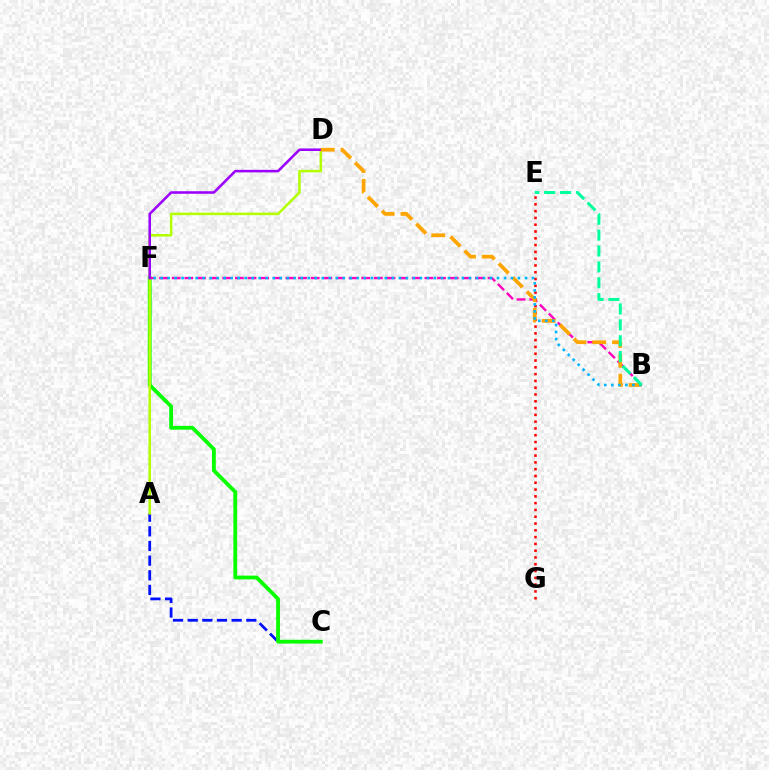{('A', 'C'): [{'color': '#0010ff', 'line_style': 'dashed', 'thickness': 1.99}], ('C', 'F'): [{'color': '#08ff00', 'line_style': 'solid', 'thickness': 2.73}], ('A', 'D'): [{'color': '#b3ff00', 'line_style': 'solid', 'thickness': 1.83}], ('B', 'F'): [{'color': '#ff00bd', 'line_style': 'dashed', 'thickness': 1.72}, {'color': '#00b5ff', 'line_style': 'dotted', 'thickness': 1.9}], ('D', 'F'): [{'color': '#9b00ff', 'line_style': 'solid', 'thickness': 1.83}], ('E', 'G'): [{'color': '#ff0000', 'line_style': 'dotted', 'thickness': 1.85}], ('B', 'D'): [{'color': '#ffa500', 'line_style': 'dashed', 'thickness': 2.69}], ('B', 'E'): [{'color': '#00ff9d', 'line_style': 'dashed', 'thickness': 2.16}]}